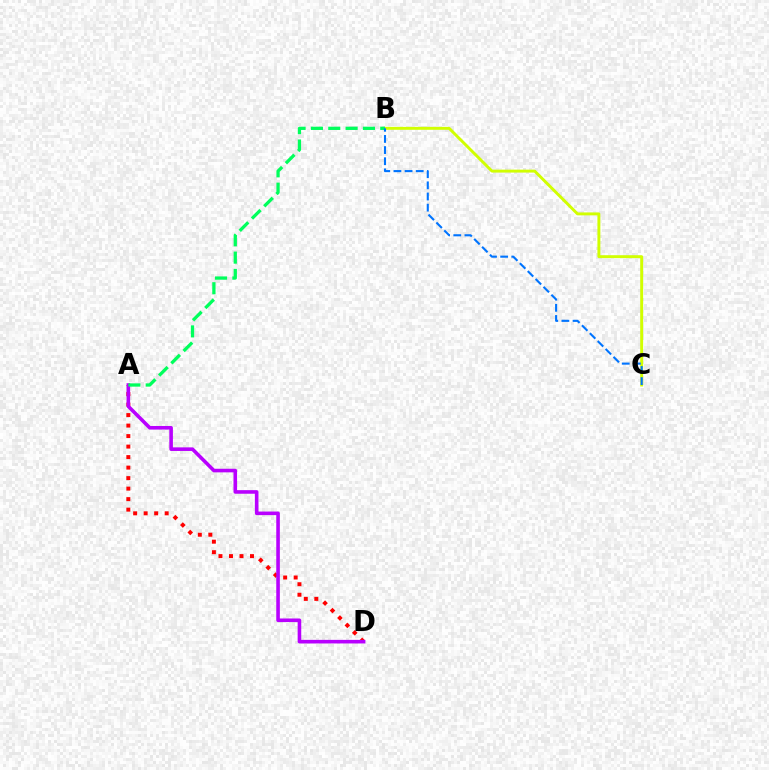{('A', 'D'): [{'color': '#ff0000', 'line_style': 'dotted', 'thickness': 2.85}, {'color': '#b900ff', 'line_style': 'solid', 'thickness': 2.58}], ('B', 'C'): [{'color': '#d1ff00', 'line_style': 'solid', 'thickness': 2.11}, {'color': '#0074ff', 'line_style': 'dashed', 'thickness': 1.51}], ('A', 'B'): [{'color': '#00ff5c', 'line_style': 'dashed', 'thickness': 2.35}]}